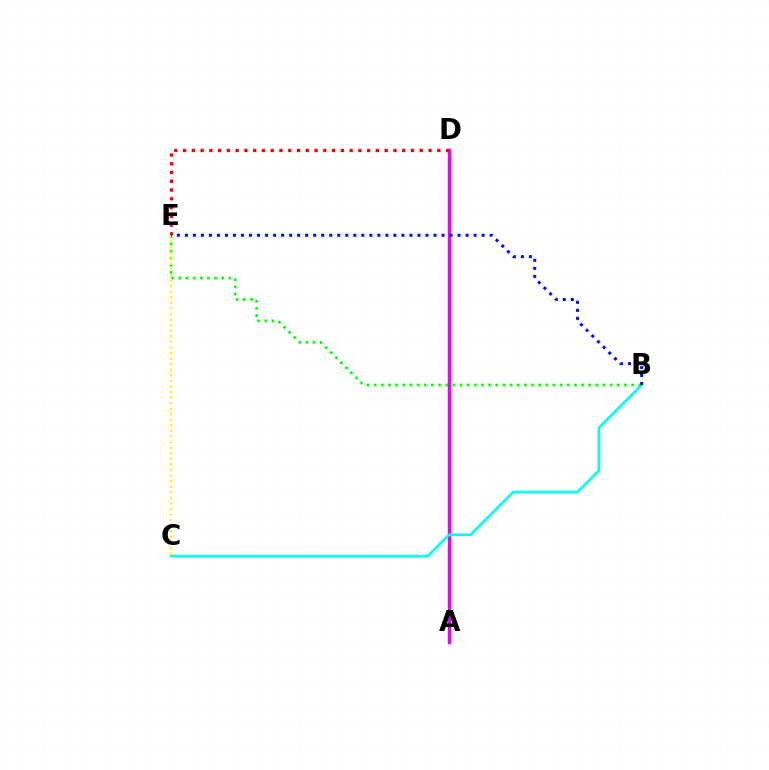{('A', 'D'): [{'color': '#ee00ff', 'line_style': 'solid', 'thickness': 2.48}], ('B', 'C'): [{'color': '#00fff6', 'line_style': 'solid', 'thickness': 1.91}], ('D', 'E'): [{'color': '#ff0000', 'line_style': 'dotted', 'thickness': 2.38}], ('B', 'E'): [{'color': '#08ff00', 'line_style': 'dotted', 'thickness': 1.94}, {'color': '#0010ff', 'line_style': 'dotted', 'thickness': 2.18}], ('C', 'E'): [{'color': '#fcf500', 'line_style': 'dotted', 'thickness': 1.51}]}